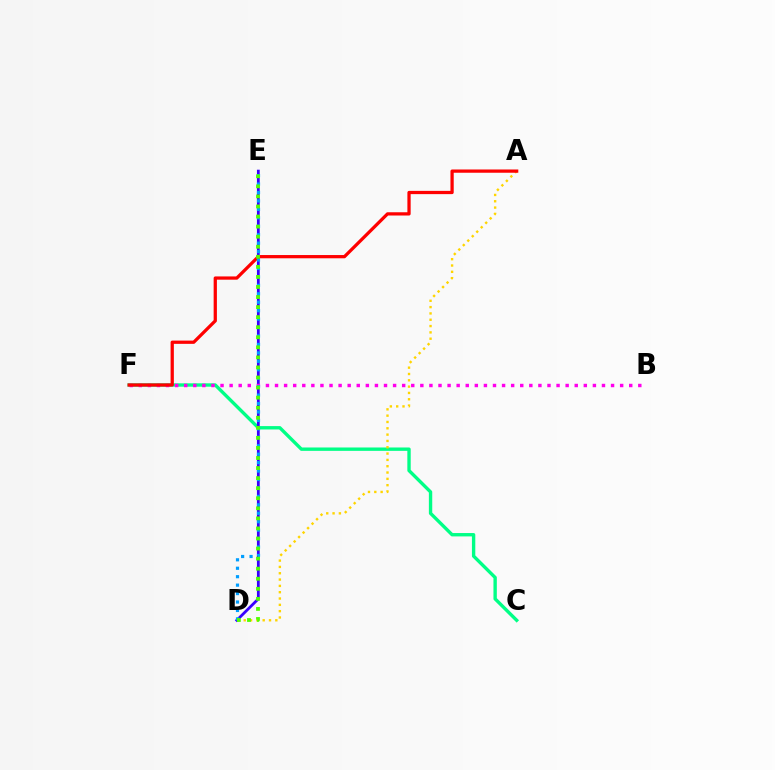{('C', 'F'): [{'color': '#00ff86', 'line_style': 'solid', 'thickness': 2.43}], ('D', 'E'): [{'color': '#3700ff', 'line_style': 'solid', 'thickness': 2.01}, {'color': '#009eff', 'line_style': 'dotted', 'thickness': 2.29}, {'color': '#4fff00', 'line_style': 'dotted', 'thickness': 2.73}], ('A', 'D'): [{'color': '#ffd500', 'line_style': 'dotted', 'thickness': 1.72}], ('B', 'F'): [{'color': '#ff00ed', 'line_style': 'dotted', 'thickness': 2.47}], ('A', 'F'): [{'color': '#ff0000', 'line_style': 'solid', 'thickness': 2.34}]}